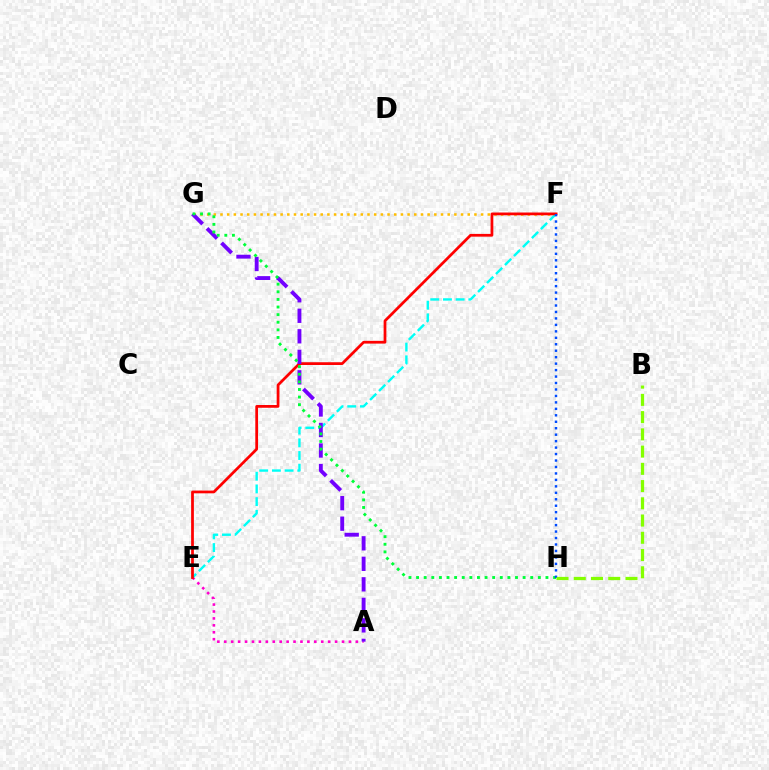{('F', 'G'): [{'color': '#ffbd00', 'line_style': 'dotted', 'thickness': 1.82}], ('A', 'E'): [{'color': '#ff00cf', 'line_style': 'dotted', 'thickness': 1.88}], ('E', 'F'): [{'color': '#00fff6', 'line_style': 'dashed', 'thickness': 1.72}, {'color': '#ff0000', 'line_style': 'solid', 'thickness': 1.98}], ('A', 'G'): [{'color': '#7200ff', 'line_style': 'dashed', 'thickness': 2.79}], ('G', 'H'): [{'color': '#00ff39', 'line_style': 'dotted', 'thickness': 2.07}], ('F', 'H'): [{'color': '#004bff', 'line_style': 'dotted', 'thickness': 1.75}], ('B', 'H'): [{'color': '#84ff00', 'line_style': 'dashed', 'thickness': 2.34}]}